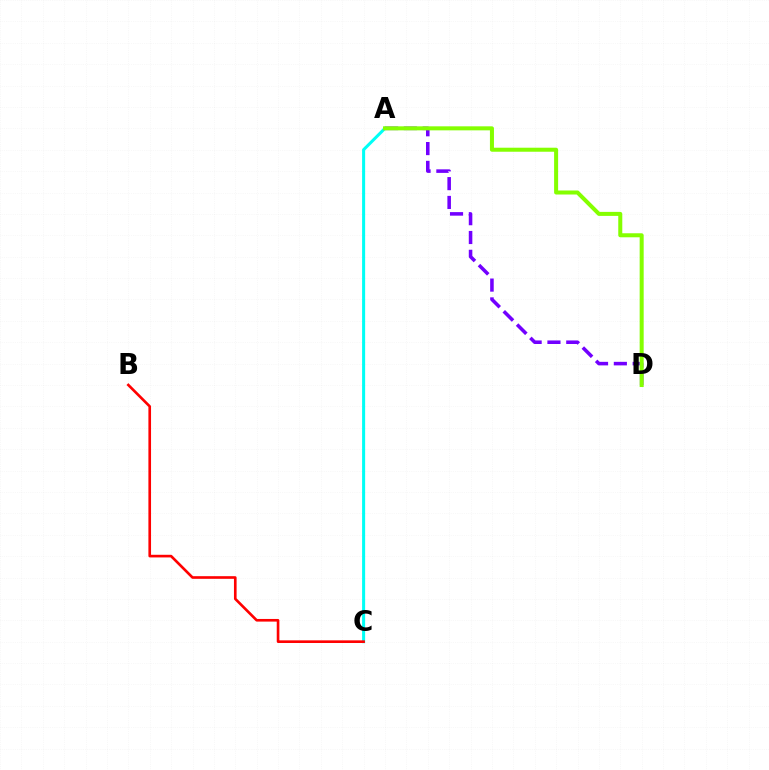{('A', 'D'): [{'color': '#7200ff', 'line_style': 'dashed', 'thickness': 2.56}, {'color': '#84ff00', 'line_style': 'solid', 'thickness': 2.9}], ('A', 'C'): [{'color': '#00fff6', 'line_style': 'solid', 'thickness': 2.19}], ('B', 'C'): [{'color': '#ff0000', 'line_style': 'solid', 'thickness': 1.9}]}